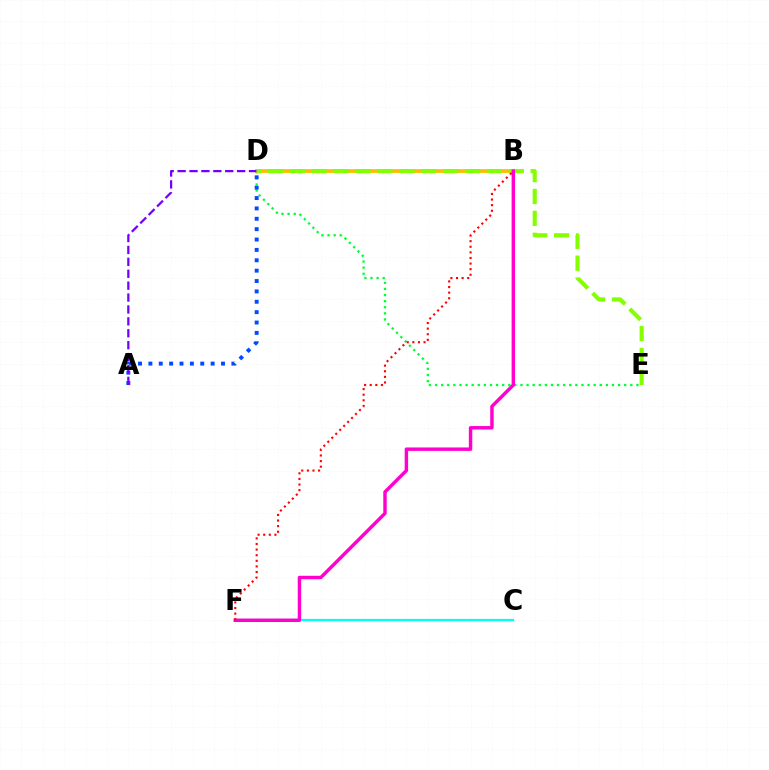{('C', 'F'): [{'color': '#00fff6', 'line_style': 'solid', 'thickness': 1.63}], ('D', 'E'): [{'color': '#00ff39', 'line_style': 'dotted', 'thickness': 1.66}, {'color': '#84ff00', 'line_style': 'dashed', 'thickness': 2.97}], ('A', 'D'): [{'color': '#004bff', 'line_style': 'dotted', 'thickness': 2.82}, {'color': '#7200ff', 'line_style': 'dashed', 'thickness': 1.62}], ('B', 'D'): [{'color': '#ffbd00', 'line_style': 'solid', 'thickness': 2.69}], ('B', 'F'): [{'color': '#ff00cf', 'line_style': 'solid', 'thickness': 2.47}, {'color': '#ff0000', 'line_style': 'dotted', 'thickness': 1.52}]}